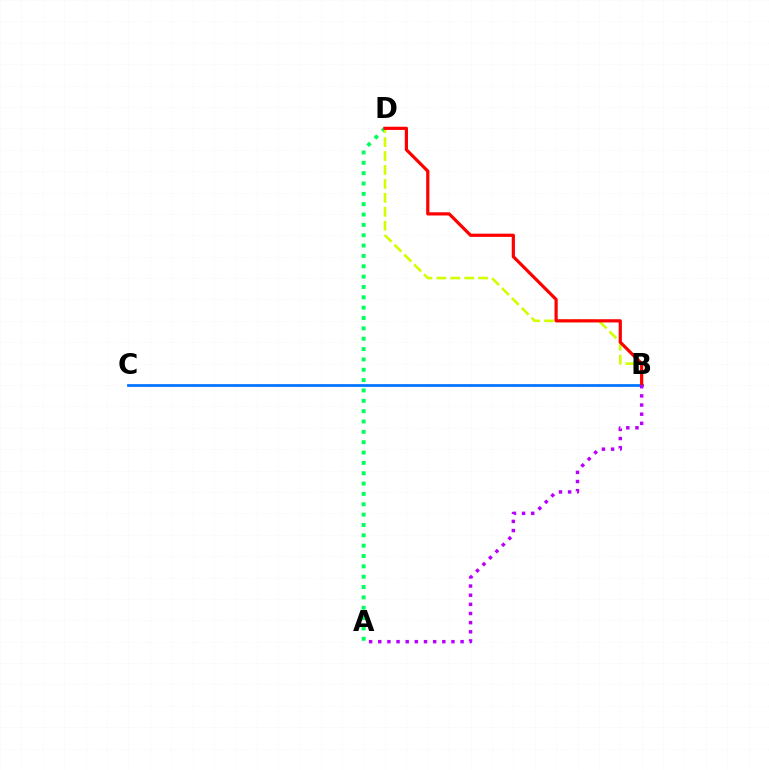{('B', 'C'): [{'color': '#0074ff', 'line_style': 'solid', 'thickness': 1.98}], ('A', 'D'): [{'color': '#00ff5c', 'line_style': 'dotted', 'thickness': 2.81}], ('B', 'D'): [{'color': '#d1ff00', 'line_style': 'dashed', 'thickness': 1.89}, {'color': '#ff0000', 'line_style': 'solid', 'thickness': 2.31}], ('A', 'B'): [{'color': '#b900ff', 'line_style': 'dotted', 'thickness': 2.49}]}